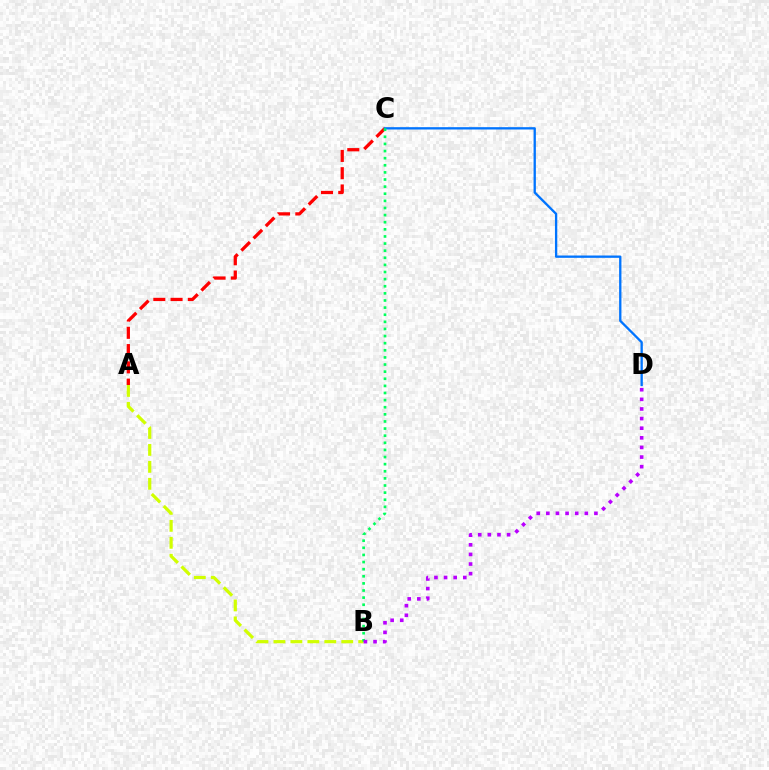{('A', 'C'): [{'color': '#ff0000', 'line_style': 'dashed', 'thickness': 2.35}], ('A', 'B'): [{'color': '#d1ff00', 'line_style': 'dashed', 'thickness': 2.3}], ('C', 'D'): [{'color': '#0074ff', 'line_style': 'solid', 'thickness': 1.67}], ('B', 'C'): [{'color': '#00ff5c', 'line_style': 'dotted', 'thickness': 1.93}], ('B', 'D'): [{'color': '#b900ff', 'line_style': 'dotted', 'thickness': 2.61}]}